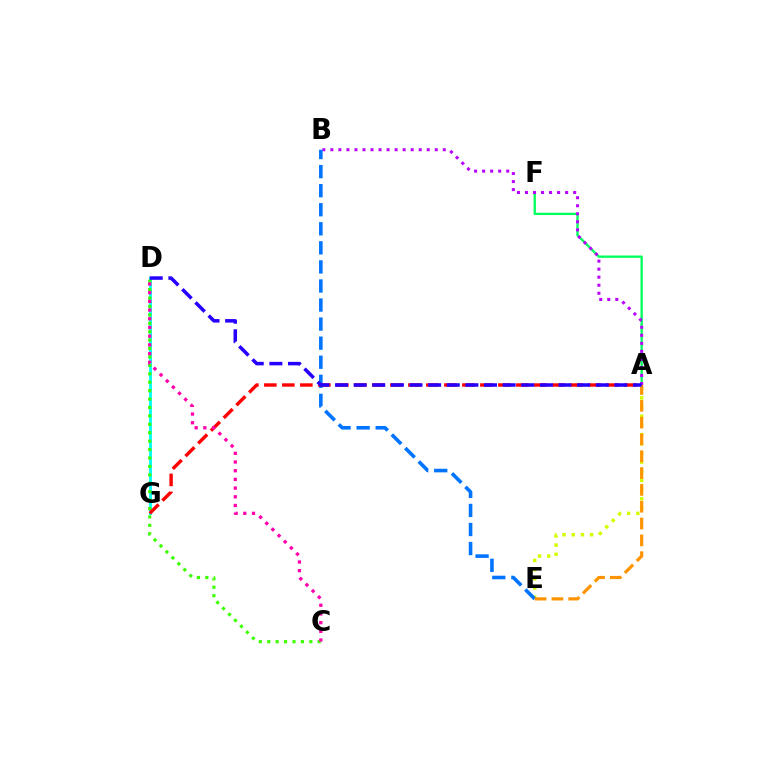{('A', 'F'): [{'color': '#00ff5c', 'line_style': 'solid', 'thickness': 1.68}], ('A', 'B'): [{'color': '#b900ff', 'line_style': 'dotted', 'thickness': 2.18}], ('A', 'E'): [{'color': '#d1ff00', 'line_style': 'dotted', 'thickness': 2.49}, {'color': '#ff9400', 'line_style': 'dashed', 'thickness': 2.28}], ('B', 'E'): [{'color': '#0074ff', 'line_style': 'dashed', 'thickness': 2.59}], ('D', 'G'): [{'color': '#00fff6', 'line_style': 'solid', 'thickness': 2.06}], ('C', 'D'): [{'color': '#3dff00', 'line_style': 'dotted', 'thickness': 2.29}, {'color': '#ff00ac', 'line_style': 'dotted', 'thickness': 2.36}], ('A', 'G'): [{'color': '#ff0000', 'line_style': 'dashed', 'thickness': 2.45}], ('A', 'D'): [{'color': '#2500ff', 'line_style': 'dashed', 'thickness': 2.53}]}